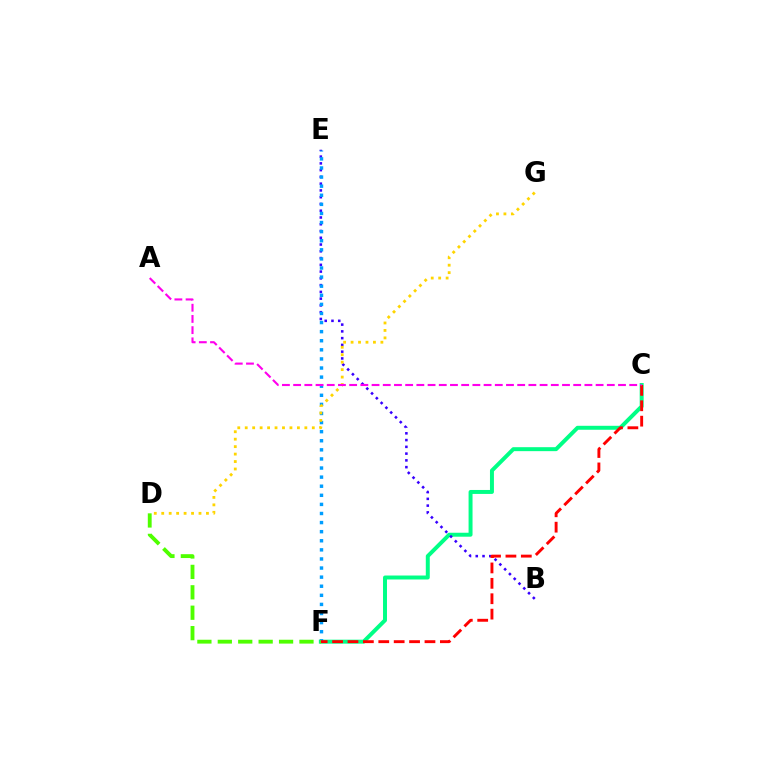{('C', 'F'): [{'color': '#00ff86', 'line_style': 'solid', 'thickness': 2.85}, {'color': '#ff0000', 'line_style': 'dashed', 'thickness': 2.09}], ('B', 'E'): [{'color': '#3700ff', 'line_style': 'dotted', 'thickness': 1.84}], ('E', 'F'): [{'color': '#009eff', 'line_style': 'dotted', 'thickness': 2.47}], ('D', 'F'): [{'color': '#4fff00', 'line_style': 'dashed', 'thickness': 2.77}], ('D', 'G'): [{'color': '#ffd500', 'line_style': 'dotted', 'thickness': 2.03}], ('A', 'C'): [{'color': '#ff00ed', 'line_style': 'dashed', 'thickness': 1.52}]}